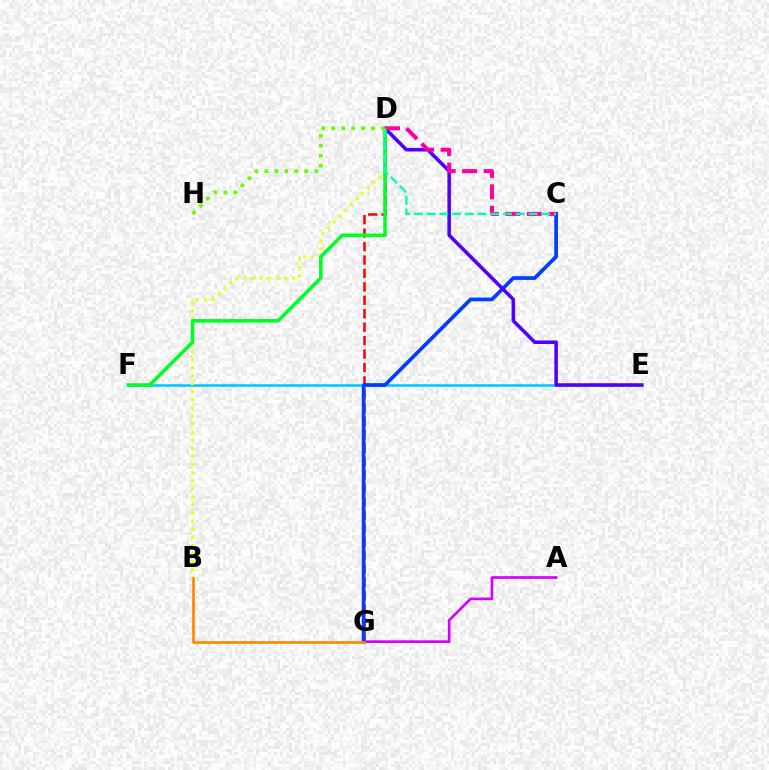{('D', 'G'): [{'color': '#ff0000', 'line_style': 'dashed', 'thickness': 1.83}], ('E', 'F'): [{'color': '#00c7ff', 'line_style': 'solid', 'thickness': 1.84}], ('A', 'G'): [{'color': '#d600ff', 'line_style': 'solid', 'thickness': 1.94}], ('C', 'G'): [{'color': '#003fff', 'line_style': 'solid', 'thickness': 2.68}], ('D', 'E'): [{'color': '#4f00ff', 'line_style': 'solid', 'thickness': 2.55}], ('B', 'D'): [{'color': '#eeff00', 'line_style': 'dotted', 'thickness': 2.2}], ('D', 'F'): [{'color': '#00ff27', 'line_style': 'solid', 'thickness': 2.57}], ('C', 'D'): [{'color': '#ff00a0', 'line_style': 'dashed', 'thickness': 2.92}, {'color': '#00ffaf', 'line_style': 'dashed', 'thickness': 1.73}], ('B', 'G'): [{'color': '#ff8800', 'line_style': 'solid', 'thickness': 1.93}], ('D', 'H'): [{'color': '#66ff00', 'line_style': 'dotted', 'thickness': 2.71}]}